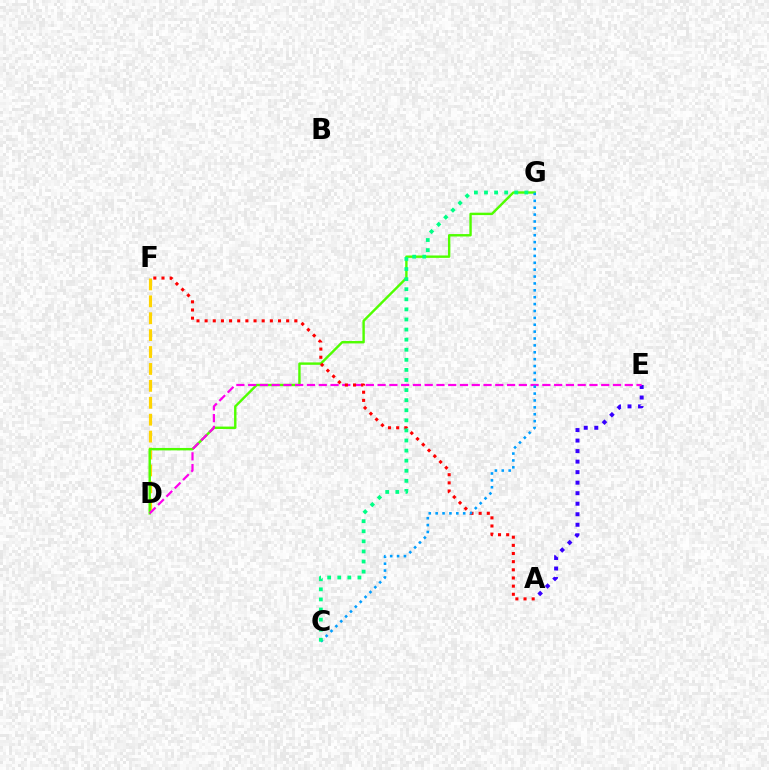{('A', 'E'): [{'color': '#3700ff', 'line_style': 'dotted', 'thickness': 2.86}], ('D', 'F'): [{'color': '#ffd500', 'line_style': 'dashed', 'thickness': 2.3}], ('D', 'G'): [{'color': '#4fff00', 'line_style': 'solid', 'thickness': 1.73}], ('D', 'E'): [{'color': '#ff00ed', 'line_style': 'dashed', 'thickness': 1.6}], ('A', 'F'): [{'color': '#ff0000', 'line_style': 'dotted', 'thickness': 2.22}], ('C', 'G'): [{'color': '#009eff', 'line_style': 'dotted', 'thickness': 1.87}, {'color': '#00ff86', 'line_style': 'dotted', 'thickness': 2.74}]}